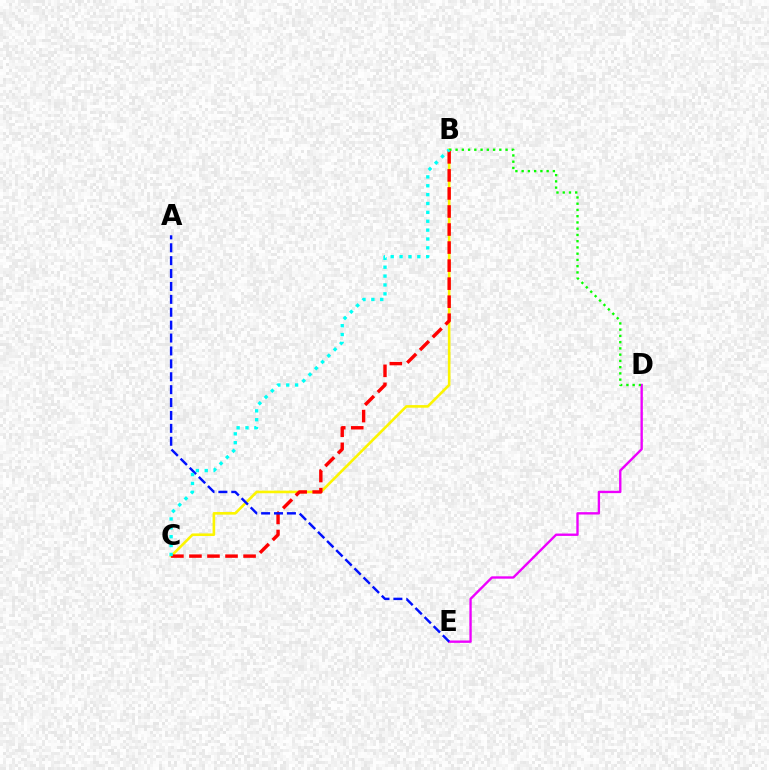{('D', 'E'): [{'color': '#ee00ff', 'line_style': 'solid', 'thickness': 1.7}], ('B', 'C'): [{'color': '#fcf500', 'line_style': 'solid', 'thickness': 1.88}, {'color': '#ff0000', 'line_style': 'dashed', 'thickness': 2.45}, {'color': '#00fff6', 'line_style': 'dotted', 'thickness': 2.41}], ('A', 'E'): [{'color': '#0010ff', 'line_style': 'dashed', 'thickness': 1.75}], ('B', 'D'): [{'color': '#08ff00', 'line_style': 'dotted', 'thickness': 1.7}]}